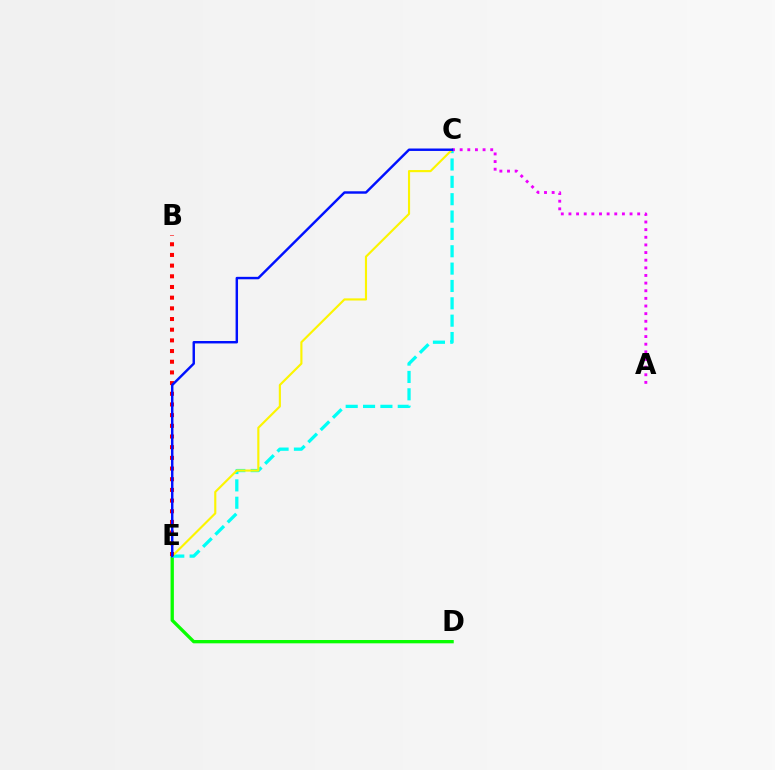{('D', 'E'): [{'color': '#08ff00', 'line_style': 'solid', 'thickness': 2.38}], ('C', 'E'): [{'color': '#00fff6', 'line_style': 'dashed', 'thickness': 2.36}, {'color': '#fcf500', 'line_style': 'solid', 'thickness': 1.54}, {'color': '#0010ff', 'line_style': 'solid', 'thickness': 1.76}], ('B', 'E'): [{'color': '#ff0000', 'line_style': 'dotted', 'thickness': 2.9}], ('A', 'C'): [{'color': '#ee00ff', 'line_style': 'dotted', 'thickness': 2.07}]}